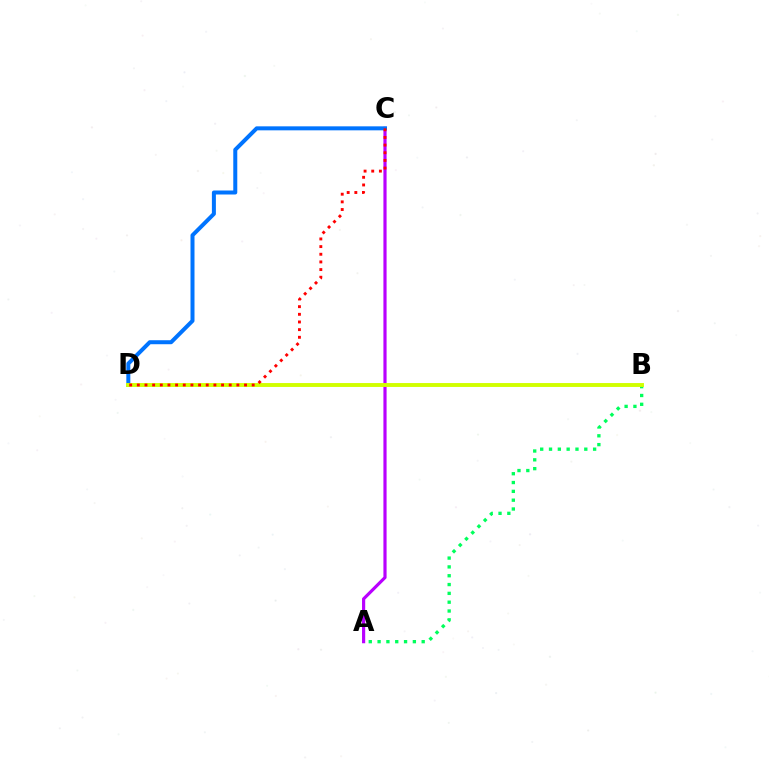{('A', 'C'): [{'color': '#b900ff', 'line_style': 'solid', 'thickness': 2.28}], ('C', 'D'): [{'color': '#0074ff', 'line_style': 'solid', 'thickness': 2.88}, {'color': '#ff0000', 'line_style': 'dotted', 'thickness': 2.08}], ('A', 'B'): [{'color': '#00ff5c', 'line_style': 'dotted', 'thickness': 2.4}], ('B', 'D'): [{'color': '#d1ff00', 'line_style': 'solid', 'thickness': 2.81}]}